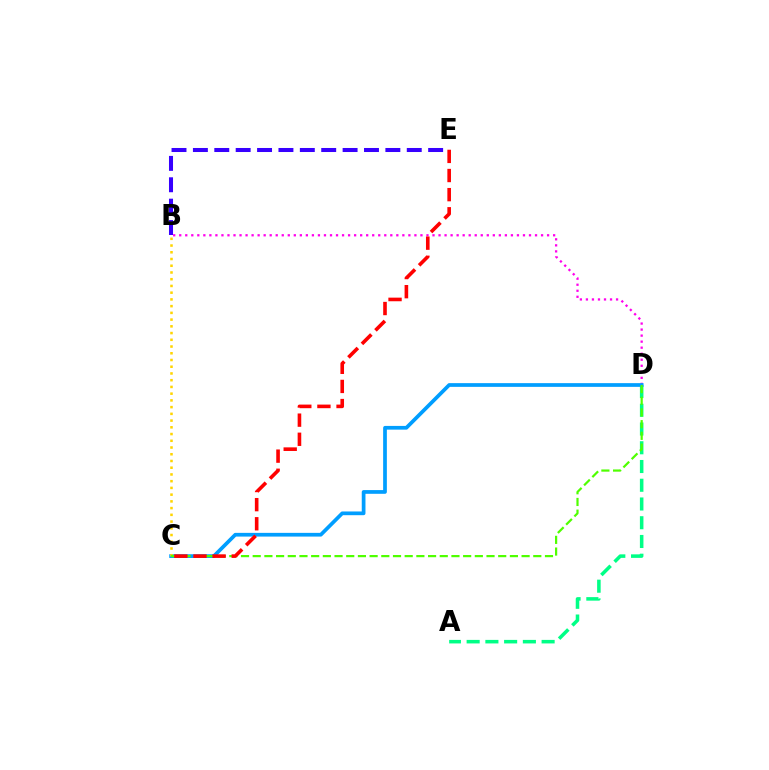{('B', 'D'): [{'color': '#ff00ed', 'line_style': 'dotted', 'thickness': 1.64}], ('B', 'E'): [{'color': '#3700ff', 'line_style': 'dashed', 'thickness': 2.91}], ('A', 'D'): [{'color': '#00ff86', 'line_style': 'dashed', 'thickness': 2.55}], ('C', 'D'): [{'color': '#009eff', 'line_style': 'solid', 'thickness': 2.68}, {'color': '#4fff00', 'line_style': 'dashed', 'thickness': 1.59}], ('B', 'C'): [{'color': '#ffd500', 'line_style': 'dotted', 'thickness': 1.83}], ('C', 'E'): [{'color': '#ff0000', 'line_style': 'dashed', 'thickness': 2.6}]}